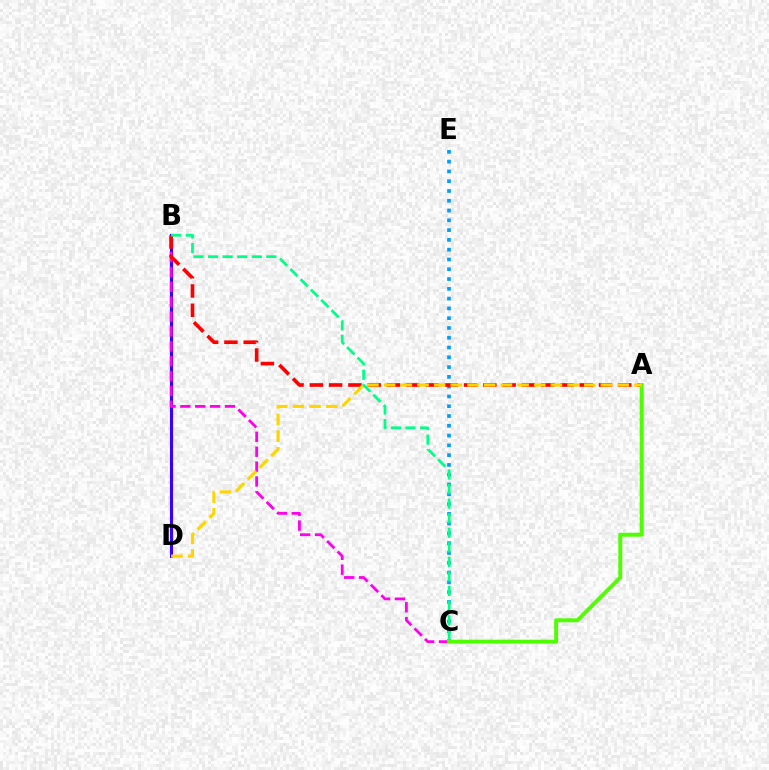{('B', 'D'): [{'color': '#3700ff', 'line_style': 'solid', 'thickness': 2.25}], ('B', 'C'): [{'color': '#ff00ed', 'line_style': 'dashed', 'thickness': 2.02}, {'color': '#00ff86', 'line_style': 'dashed', 'thickness': 1.98}], ('C', 'E'): [{'color': '#009eff', 'line_style': 'dotted', 'thickness': 2.66}], ('A', 'B'): [{'color': '#ff0000', 'line_style': 'dashed', 'thickness': 2.62}], ('A', 'C'): [{'color': '#4fff00', 'line_style': 'solid', 'thickness': 2.82}], ('A', 'D'): [{'color': '#ffd500', 'line_style': 'dashed', 'thickness': 2.27}]}